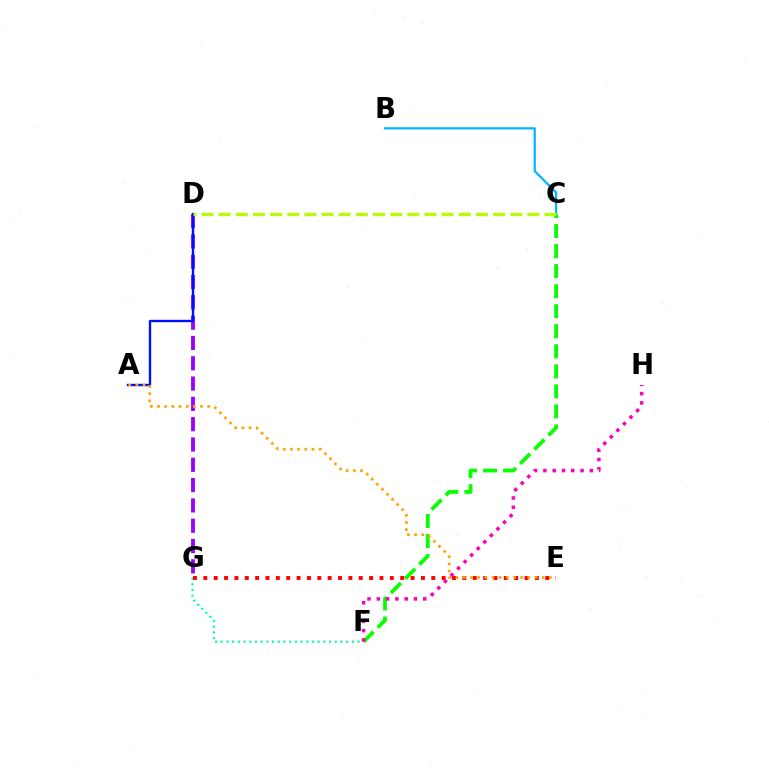{('F', 'G'): [{'color': '#00ff9d', 'line_style': 'dotted', 'thickness': 1.55}], ('C', 'F'): [{'color': '#08ff00', 'line_style': 'dashed', 'thickness': 2.72}], ('D', 'G'): [{'color': '#9b00ff', 'line_style': 'dashed', 'thickness': 2.76}], ('A', 'D'): [{'color': '#0010ff', 'line_style': 'solid', 'thickness': 1.7}], ('E', 'G'): [{'color': '#ff0000', 'line_style': 'dotted', 'thickness': 2.82}], ('B', 'C'): [{'color': '#00b5ff', 'line_style': 'solid', 'thickness': 1.61}], ('A', 'E'): [{'color': '#ffa500', 'line_style': 'dotted', 'thickness': 1.95}], ('F', 'H'): [{'color': '#ff00bd', 'line_style': 'dotted', 'thickness': 2.52}], ('C', 'D'): [{'color': '#b3ff00', 'line_style': 'dashed', 'thickness': 2.33}]}